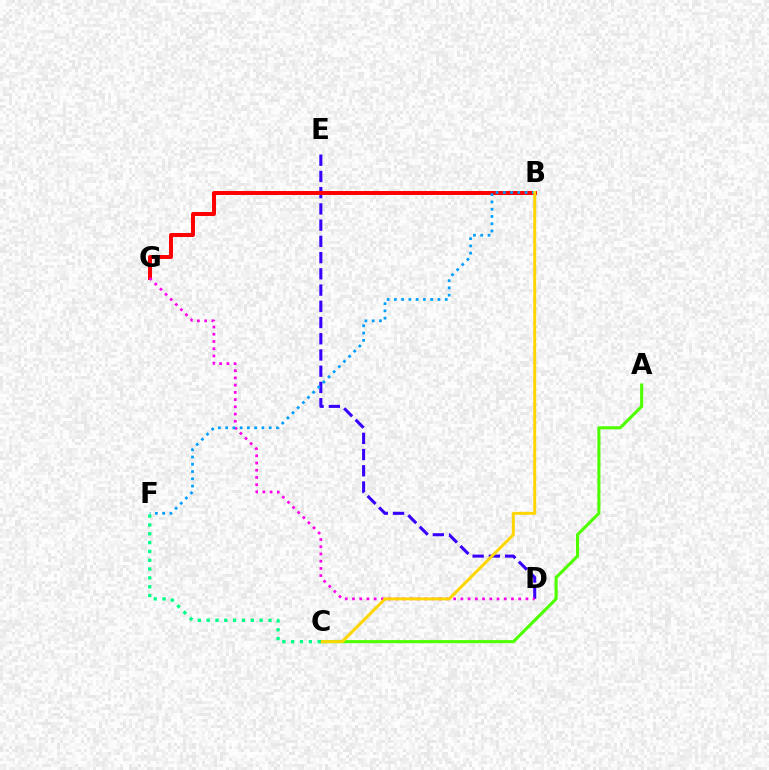{('D', 'E'): [{'color': '#3700ff', 'line_style': 'dashed', 'thickness': 2.2}], ('A', 'C'): [{'color': '#4fff00', 'line_style': 'solid', 'thickness': 2.24}], ('B', 'G'): [{'color': '#ff0000', 'line_style': 'solid', 'thickness': 2.86}], ('D', 'G'): [{'color': '#ff00ed', 'line_style': 'dotted', 'thickness': 1.96}], ('B', 'F'): [{'color': '#009eff', 'line_style': 'dotted', 'thickness': 1.97}], ('B', 'C'): [{'color': '#ffd500', 'line_style': 'solid', 'thickness': 2.12}], ('C', 'F'): [{'color': '#00ff86', 'line_style': 'dotted', 'thickness': 2.4}]}